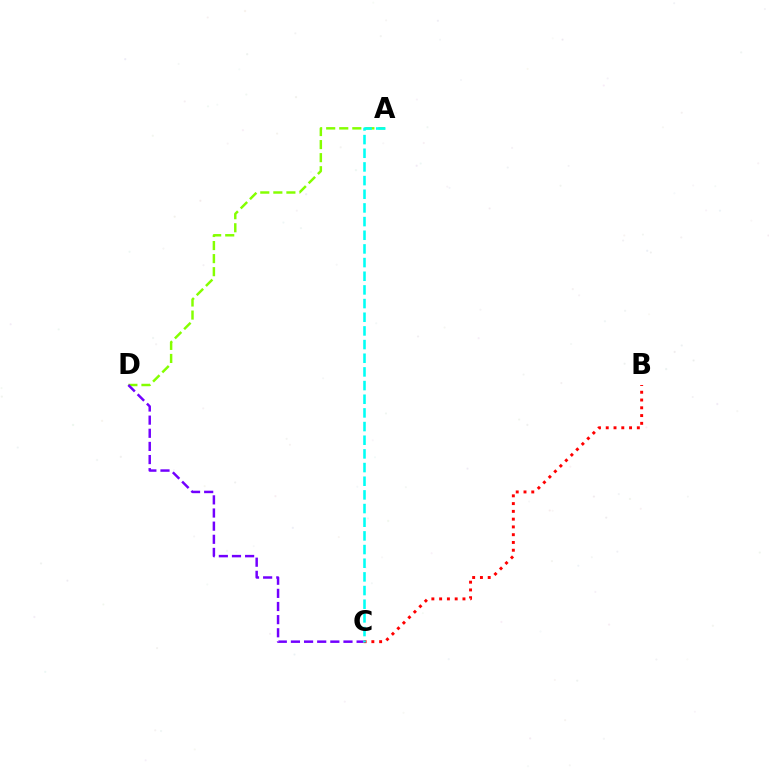{('A', 'D'): [{'color': '#84ff00', 'line_style': 'dashed', 'thickness': 1.77}], ('B', 'C'): [{'color': '#ff0000', 'line_style': 'dotted', 'thickness': 2.11}], ('C', 'D'): [{'color': '#7200ff', 'line_style': 'dashed', 'thickness': 1.78}], ('A', 'C'): [{'color': '#00fff6', 'line_style': 'dashed', 'thickness': 1.86}]}